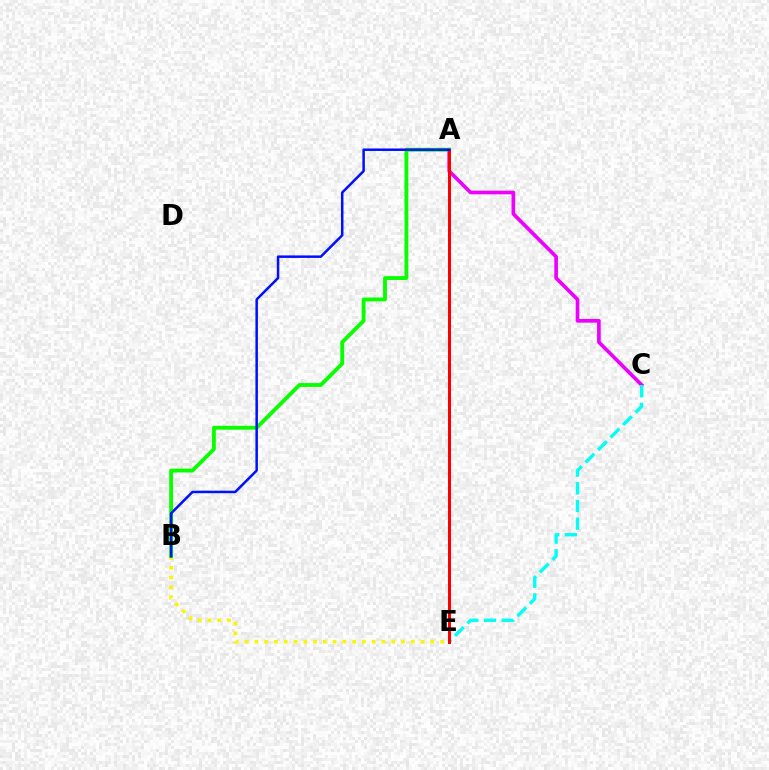{('A', 'C'): [{'color': '#ee00ff', 'line_style': 'solid', 'thickness': 2.63}], ('C', 'E'): [{'color': '#00fff6', 'line_style': 'dashed', 'thickness': 2.4}], ('B', 'E'): [{'color': '#fcf500', 'line_style': 'dotted', 'thickness': 2.66}], ('A', 'B'): [{'color': '#08ff00', 'line_style': 'solid', 'thickness': 2.77}, {'color': '#0010ff', 'line_style': 'solid', 'thickness': 1.8}], ('A', 'E'): [{'color': '#ff0000', 'line_style': 'solid', 'thickness': 2.16}]}